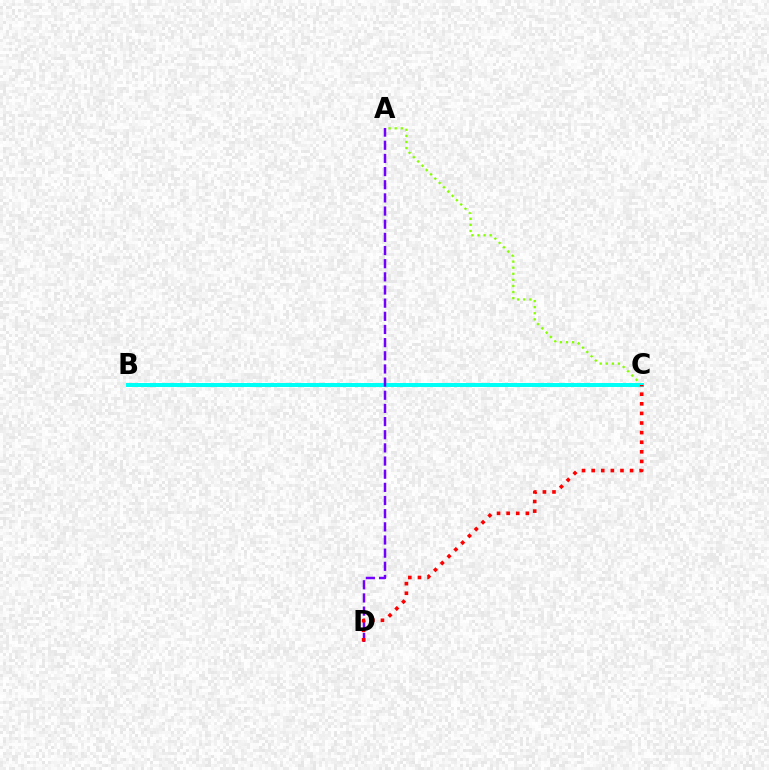{('A', 'C'): [{'color': '#84ff00', 'line_style': 'dotted', 'thickness': 1.65}], ('B', 'C'): [{'color': '#00fff6', 'line_style': 'solid', 'thickness': 2.86}], ('A', 'D'): [{'color': '#7200ff', 'line_style': 'dashed', 'thickness': 1.79}], ('C', 'D'): [{'color': '#ff0000', 'line_style': 'dotted', 'thickness': 2.61}]}